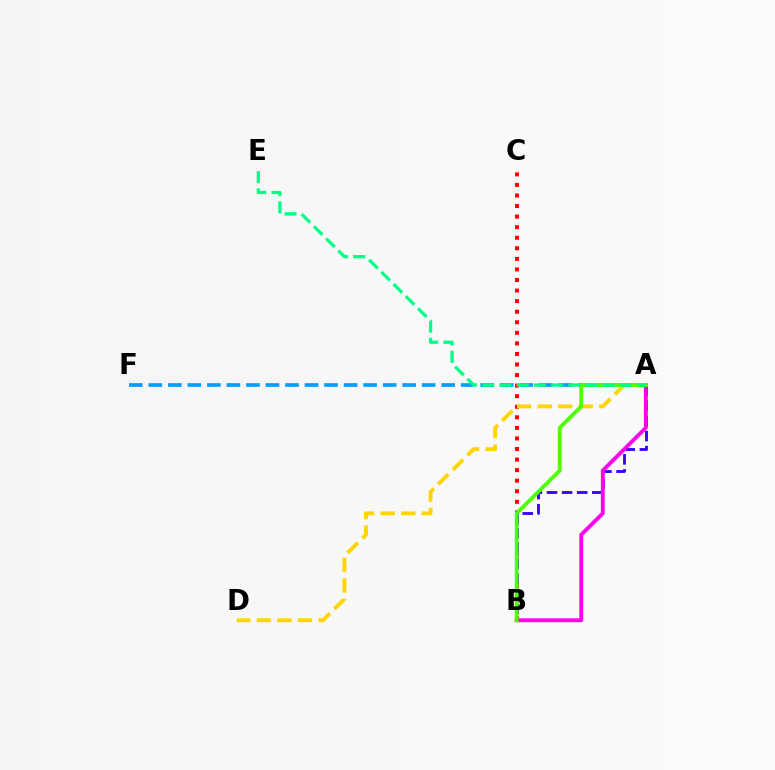{('B', 'C'): [{'color': '#ff0000', 'line_style': 'dotted', 'thickness': 2.87}], ('A', 'F'): [{'color': '#009eff', 'line_style': 'dashed', 'thickness': 2.65}], ('A', 'B'): [{'color': '#3700ff', 'line_style': 'dashed', 'thickness': 2.05}, {'color': '#ff00ed', 'line_style': 'solid', 'thickness': 2.77}, {'color': '#4fff00', 'line_style': 'solid', 'thickness': 2.76}], ('A', 'D'): [{'color': '#ffd500', 'line_style': 'dashed', 'thickness': 2.79}], ('A', 'E'): [{'color': '#00ff86', 'line_style': 'dashed', 'thickness': 2.34}]}